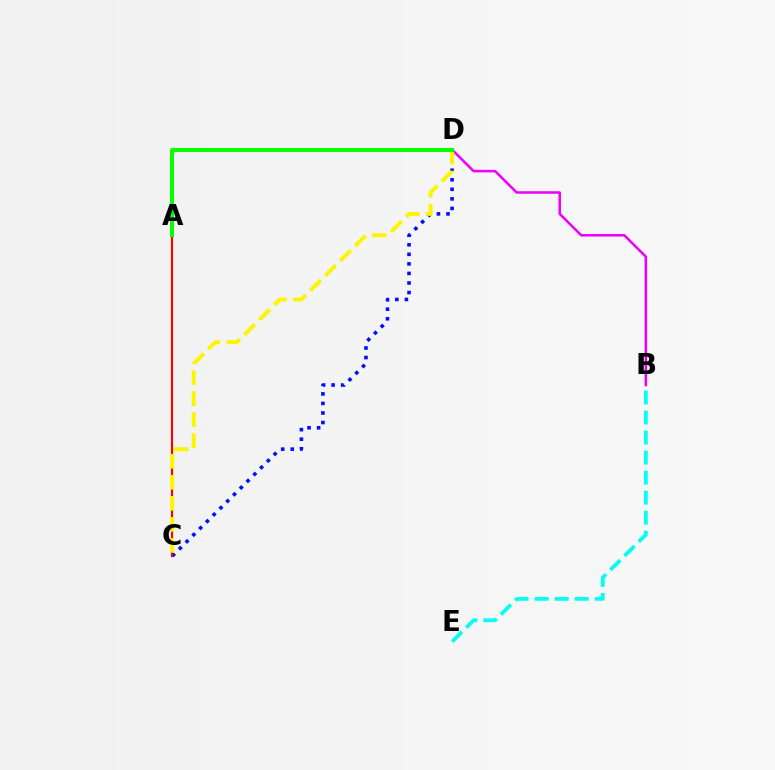{('C', 'D'): [{'color': '#0010ff', 'line_style': 'dotted', 'thickness': 2.59}, {'color': '#fcf500', 'line_style': 'dashed', 'thickness': 2.86}], ('A', 'C'): [{'color': '#ff0000', 'line_style': 'solid', 'thickness': 1.53}], ('B', 'D'): [{'color': '#ee00ff', 'line_style': 'solid', 'thickness': 1.83}], ('B', 'E'): [{'color': '#00fff6', 'line_style': 'dashed', 'thickness': 2.72}], ('A', 'D'): [{'color': '#08ff00', 'line_style': 'solid', 'thickness': 2.88}]}